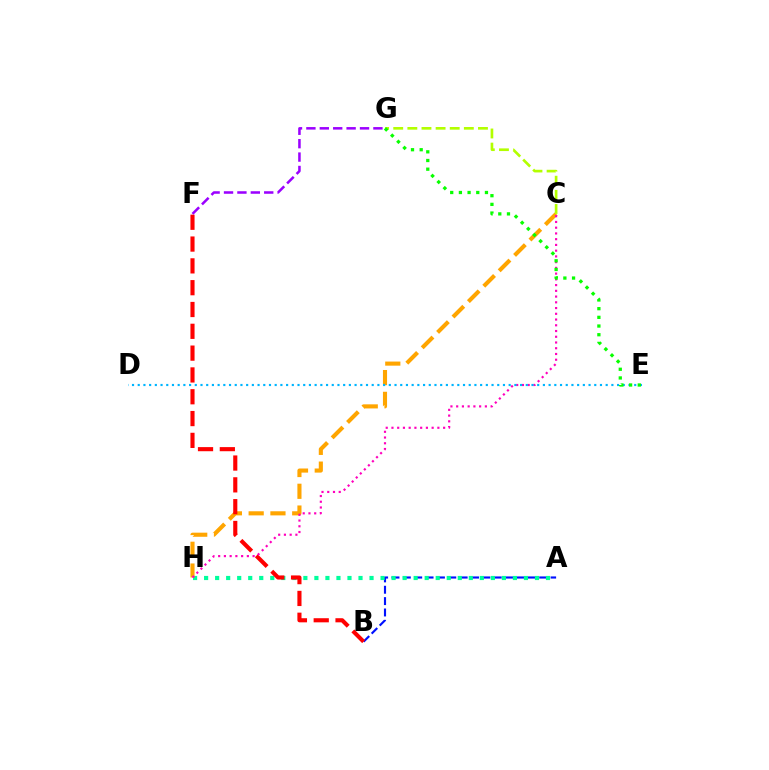{('A', 'B'): [{'color': '#0010ff', 'line_style': 'dashed', 'thickness': 1.54}], ('A', 'H'): [{'color': '#00ff9d', 'line_style': 'dotted', 'thickness': 3.0}], ('C', 'H'): [{'color': '#ffa500', 'line_style': 'dashed', 'thickness': 2.96}, {'color': '#ff00bd', 'line_style': 'dotted', 'thickness': 1.56}], ('B', 'F'): [{'color': '#ff0000', 'line_style': 'dashed', 'thickness': 2.96}], ('C', 'G'): [{'color': '#b3ff00', 'line_style': 'dashed', 'thickness': 1.92}], ('F', 'G'): [{'color': '#9b00ff', 'line_style': 'dashed', 'thickness': 1.82}], ('D', 'E'): [{'color': '#00b5ff', 'line_style': 'dotted', 'thickness': 1.55}], ('E', 'G'): [{'color': '#08ff00', 'line_style': 'dotted', 'thickness': 2.36}]}